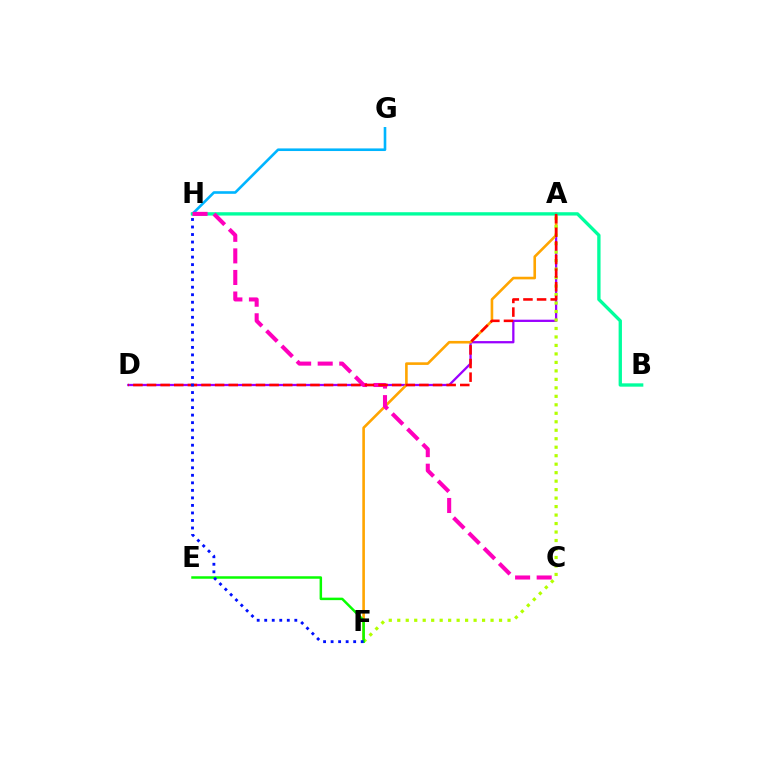{('A', 'D'): [{'color': '#9b00ff', 'line_style': 'solid', 'thickness': 1.64}, {'color': '#ff0000', 'line_style': 'dashed', 'thickness': 1.85}], ('G', 'H'): [{'color': '#00b5ff', 'line_style': 'solid', 'thickness': 1.88}], ('A', 'F'): [{'color': '#ffa500', 'line_style': 'solid', 'thickness': 1.88}, {'color': '#b3ff00', 'line_style': 'dotted', 'thickness': 2.3}], ('B', 'H'): [{'color': '#00ff9d', 'line_style': 'solid', 'thickness': 2.4}], ('C', 'H'): [{'color': '#ff00bd', 'line_style': 'dashed', 'thickness': 2.93}], ('E', 'F'): [{'color': '#08ff00', 'line_style': 'solid', 'thickness': 1.79}], ('F', 'H'): [{'color': '#0010ff', 'line_style': 'dotted', 'thickness': 2.04}]}